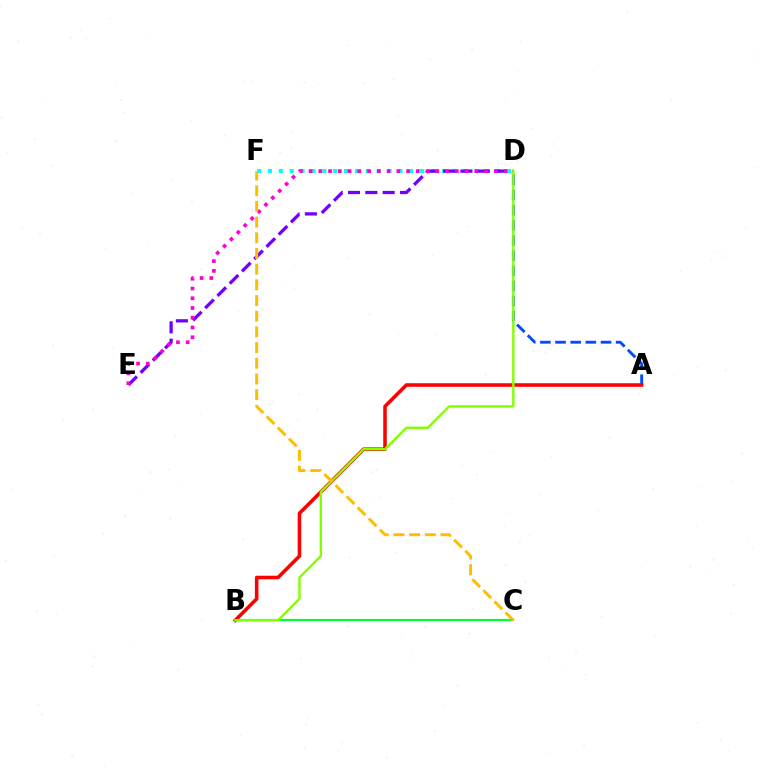{('B', 'C'): [{'color': '#00ff39', 'line_style': 'solid', 'thickness': 1.56}], ('D', 'F'): [{'color': '#00fff6', 'line_style': 'dotted', 'thickness': 2.95}], ('A', 'D'): [{'color': '#004bff', 'line_style': 'dashed', 'thickness': 2.06}], ('A', 'B'): [{'color': '#ff0000', 'line_style': 'solid', 'thickness': 2.57}], ('D', 'E'): [{'color': '#7200ff', 'line_style': 'dashed', 'thickness': 2.35}, {'color': '#ff00cf', 'line_style': 'dotted', 'thickness': 2.65}], ('B', 'D'): [{'color': '#84ff00', 'line_style': 'solid', 'thickness': 1.73}], ('C', 'F'): [{'color': '#ffbd00', 'line_style': 'dashed', 'thickness': 2.13}]}